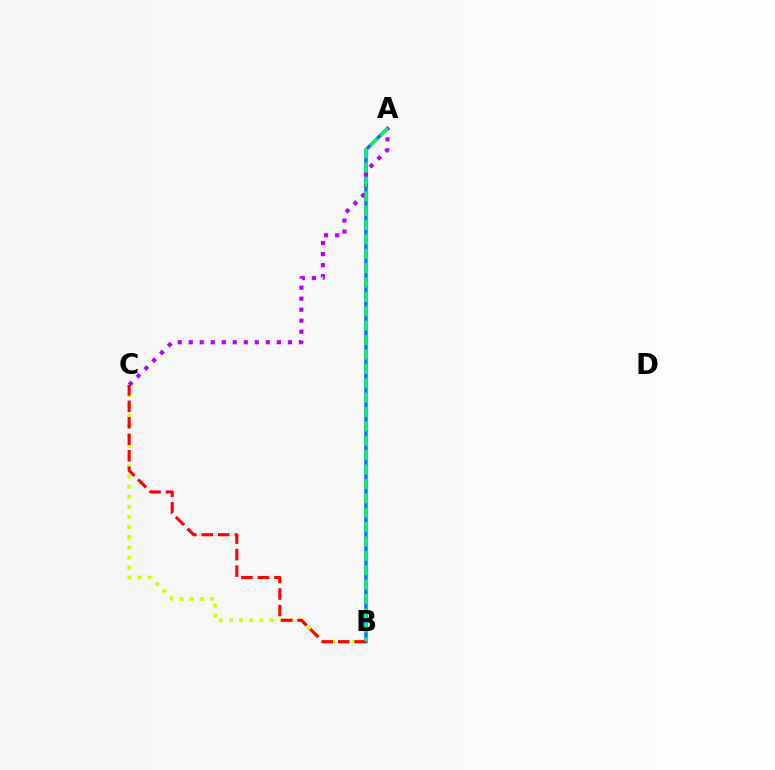{('A', 'B'): [{'color': '#0074ff', 'line_style': 'solid', 'thickness': 2.47}, {'color': '#00ff5c', 'line_style': 'dashed', 'thickness': 1.95}], ('B', 'C'): [{'color': '#d1ff00', 'line_style': 'dotted', 'thickness': 2.75}, {'color': '#ff0000', 'line_style': 'dashed', 'thickness': 2.24}], ('A', 'C'): [{'color': '#b900ff', 'line_style': 'dotted', 'thickness': 2.99}]}